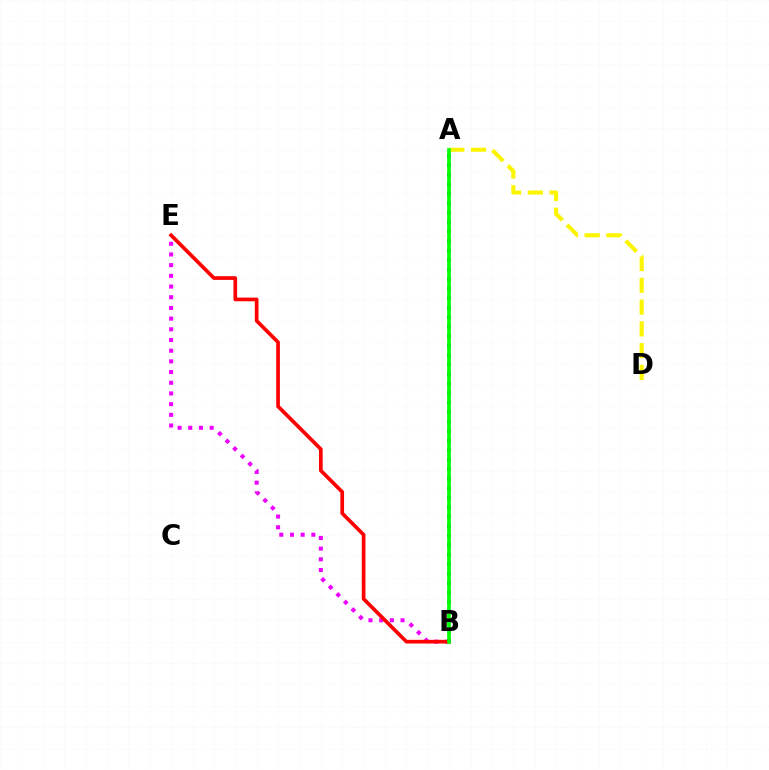{('A', 'B'): [{'color': '#00fff6', 'line_style': 'dashed', 'thickness': 1.79}, {'color': '#0010ff', 'line_style': 'dotted', 'thickness': 2.58}, {'color': '#08ff00', 'line_style': 'solid', 'thickness': 2.67}], ('B', 'E'): [{'color': '#ee00ff', 'line_style': 'dotted', 'thickness': 2.91}, {'color': '#ff0000', 'line_style': 'solid', 'thickness': 2.66}], ('A', 'D'): [{'color': '#fcf500', 'line_style': 'dashed', 'thickness': 2.96}]}